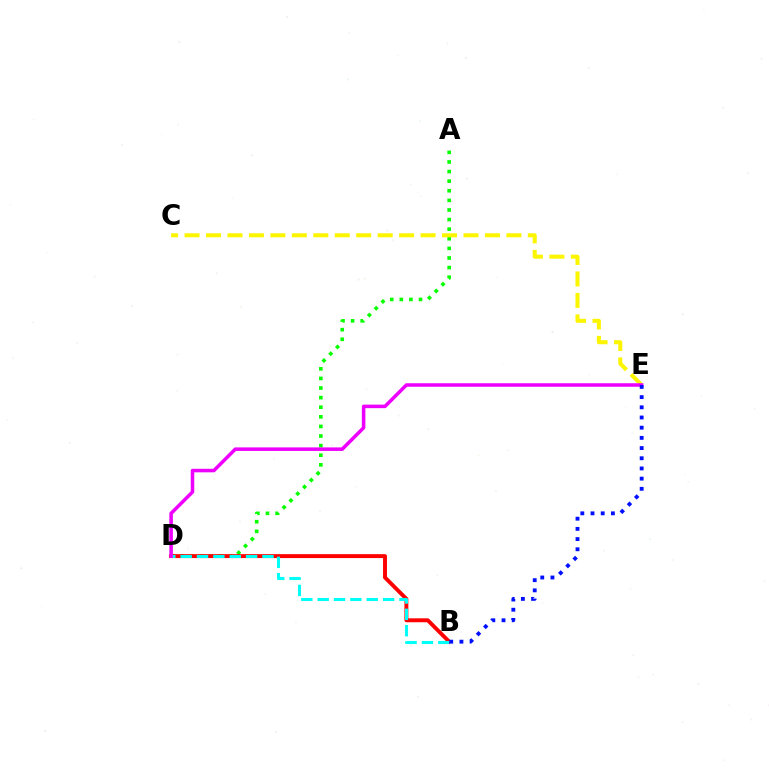{('A', 'D'): [{'color': '#08ff00', 'line_style': 'dotted', 'thickness': 2.61}], ('B', 'D'): [{'color': '#ff0000', 'line_style': 'solid', 'thickness': 2.82}, {'color': '#00fff6', 'line_style': 'dashed', 'thickness': 2.22}], ('C', 'E'): [{'color': '#fcf500', 'line_style': 'dashed', 'thickness': 2.91}], ('D', 'E'): [{'color': '#ee00ff', 'line_style': 'solid', 'thickness': 2.54}], ('B', 'E'): [{'color': '#0010ff', 'line_style': 'dotted', 'thickness': 2.77}]}